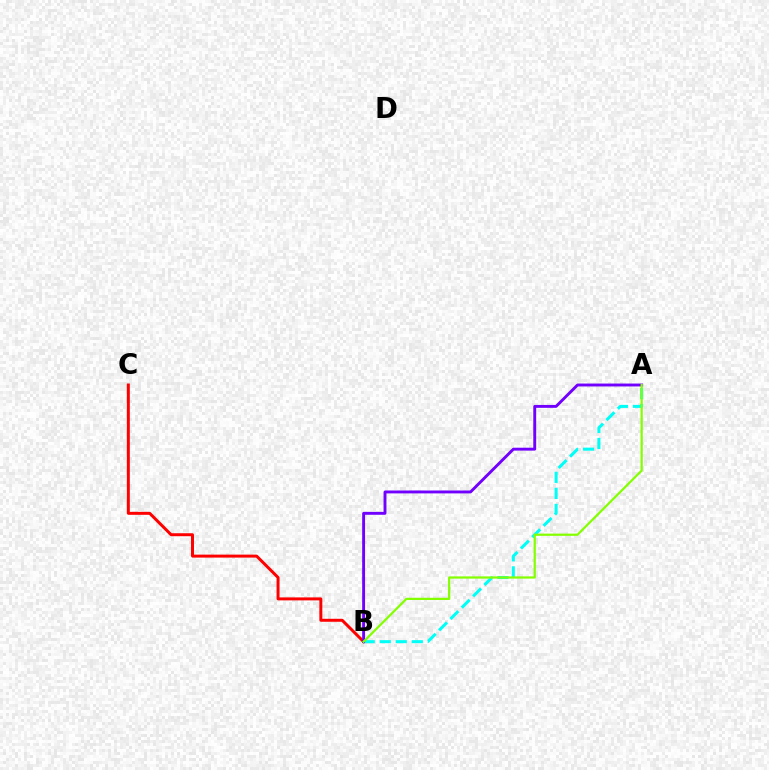{('B', 'C'): [{'color': '#ff0000', 'line_style': 'solid', 'thickness': 2.14}], ('A', 'B'): [{'color': '#00fff6', 'line_style': 'dashed', 'thickness': 2.18}, {'color': '#7200ff', 'line_style': 'solid', 'thickness': 2.09}, {'color': '#84ff00', 'line_style': 'solid', 'thickness': 1.6}]}